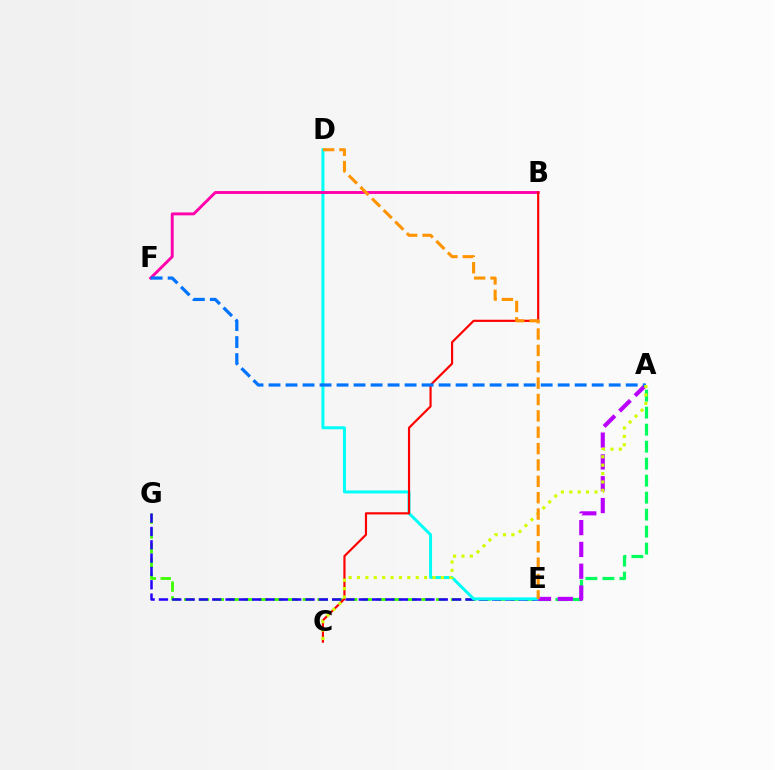{('A', 'E'): [{'color': '#00ff5c', 'line_style': 'dashed', 'thickness': 2.31}, {'color': '#b900ff', 'line_style': 'dashed', 'thickness': 2.96}], ('E', 'G'): [{'color': '#3dff00', 'line_style': 'dashed', 'thickness': 2.01}, {'color': '#2500ff', 'line_style': 'dashed', 'thickness': 1.81}], ('D', 'E'): [{'color': '#00fff6', 'line_style': 'solid', 'thickness': 2.15}, {'color': '#ff9400', 'line_style': 'dashed', 'thickness': 2.22}], ('B', 'F'): [{'color': '#ff00ac', 'line_style': 'solid', 'thickness': 2.09}], ('B', 'C'): [{'color': '#ff0000', 'line_style': 'solid', 'thickness': 1.56}], ('A', 'F'): [{'color': '#0074ff', 'line_style': 'dashed', 'thickness': 2.31}], ('A', 'C'): [{'color': '#d1ff00', 'line_style': 'dotted', 'thickness': 2.28}]}